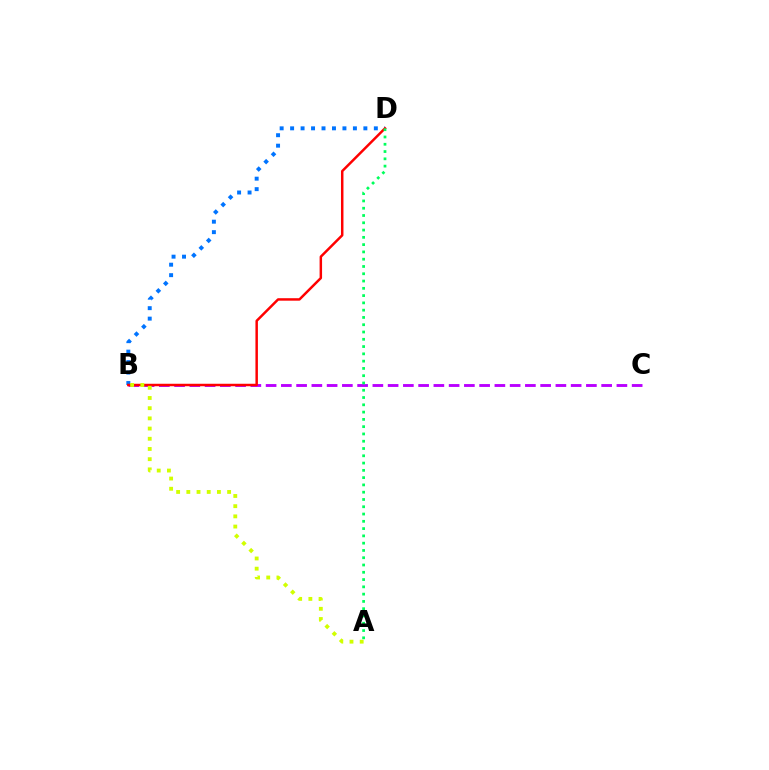{('B', 'C'): [{'color': '#b900ff', 'line_style': 'dashed', 'thickness': 2.07}], ('B', 'D'): [{'color': '#0074ff', 'line_style': 'dotted', 'thickness': 2.84}, {'color': '#ff0000', 'line_style': 'solid', 'thickness': 1.78}], ('A', 'B'): [{'color': '#d1ff00', 'line_style': 'dotted', 'thickness': 2.77}], ('A', 'D'): [{'color': '#00ff5c', 'line_style': 'dotted', 'thickness': 1.98}]}